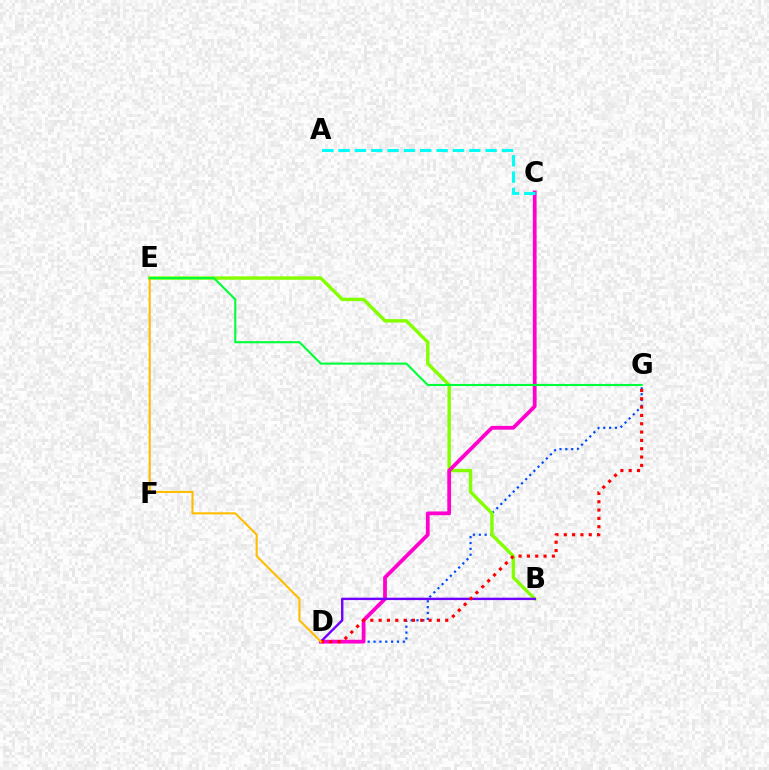{('D', 'G'): [{'color': '#004bff', 'line_style': 'dotted', 'thickness': 1.59}, {'color': '#ff0000', 'line_style': 'dotted', 'thickness': 2.26}], ('B', 'E'): [{'color': '#84ff00', 'line_style': 'solid', 'thickness': 2.45}], ('C', 'D'): [{'color': '#ff00cf', 'line_style': 'solid', 'thickness': 2.71}], ('B', 'D'): [{'color': '#7200ff', 'line_style': 'solid', 'thickness': 1.73}], ('D', 'E'): [{'color': '#ffbd00', 'line_style': 'solid', 'thickness': 1.51}], ('E', 'G'): [{'color': '#00ff39', 'line_style': 'solid', 'thickness': 1.52}], ('A', 'C'): [{'color': '#00fff6', 'line_style': 'dashed', 'thickness': 2.22}]}